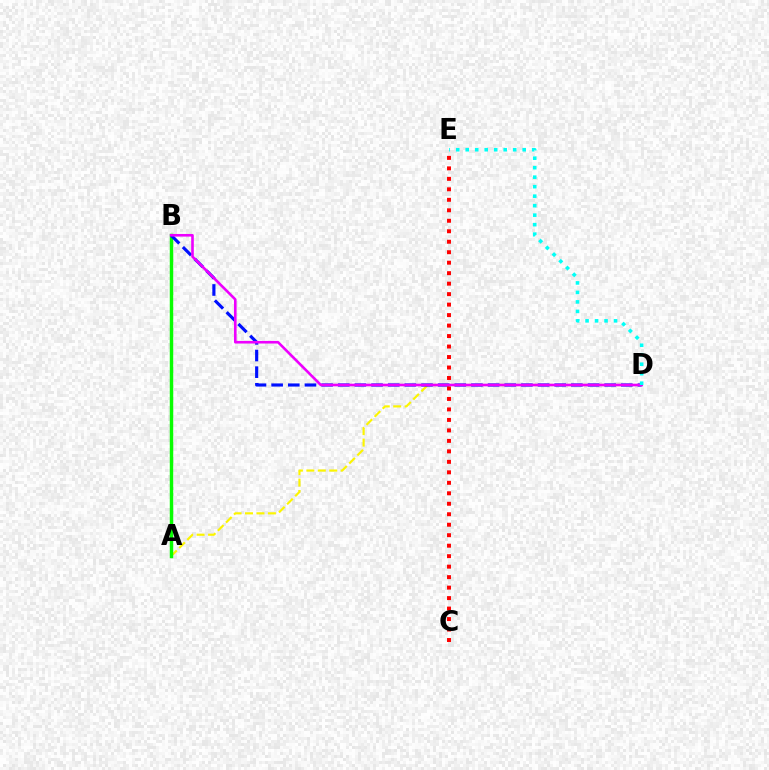{('A', 'D'): [{'color': '#fcf500', 'line_style': 'dashed', 'thickness': 1.56}], ('A', 'B'): [{'color': '#08ff00', 'line_style': 'solid', 'thickness': 2.49}], ('B', 'D'): [{'color': '#0010ff', 'line_style': 'dashed', 'thickness': 2.26}, {'color': '#ee00ff', 'line_style': 'solid', 'thickness': 1.89}], ('C', 'E'): [{'color': '#ff0000', 'line_style': 'dotted', 'thickness': 2.85}], ('D', 'E'): [{'color': '#00fff6', 'line_style': 'dotted', 'thickness': 2.58}]}